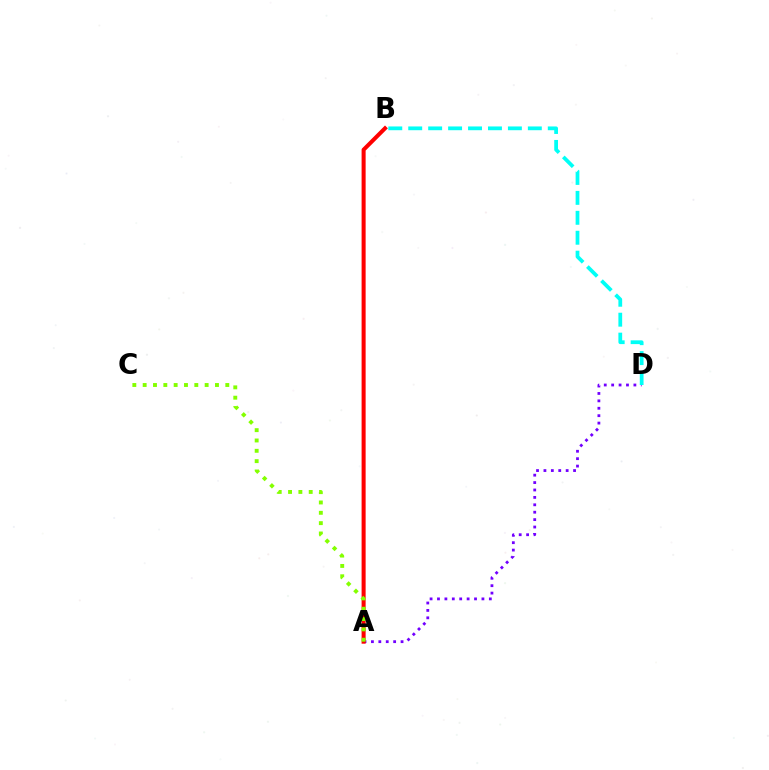{('A', 'D'): [{'color': '#7200ff', 'line_style': 'dotted', 'thickness': 2.01}], ('B', 'D'): [{'color': '#00fff6', 'line_style': 'dashed', 'thickness': 2.71}], ('A', 'B'): [{'color': '#ff0000', 'line_style': 'solid', 'thickness': 2.9}], ('A', 'C'): [{'color': '#84ff00', 'line_style': 'dotted', 'thickness': 2.81}]}